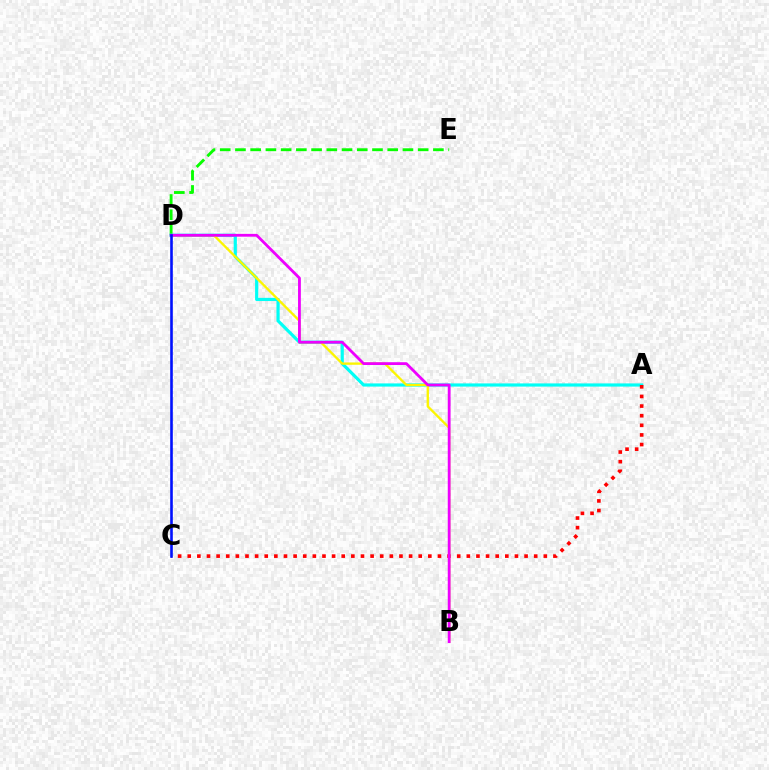{('D', 'E'): [{'color': '#08ff00', 'line_style': 'dashed', 'thickness': 2.07}], ('A', 'D'): [{'color': '#00fff6', 'line_style': 'solid', 'thickness': 2.29}], ('A', 'C'): [{'color': '#ff0000', 'line_style': 'dotted', 'thickness': 2.61}], ('B', 'D'): [{'color': '#fcf500', 'line_style': 'solid', 'thickness': 1.69}, {'color': '#ee00ff', 'line_style': 'solid', 'thickness': 2.02}], ('C', 'D'): [{'color': '#0010ff', 'line_style': 'solid', 'thickness': 1.88}]}